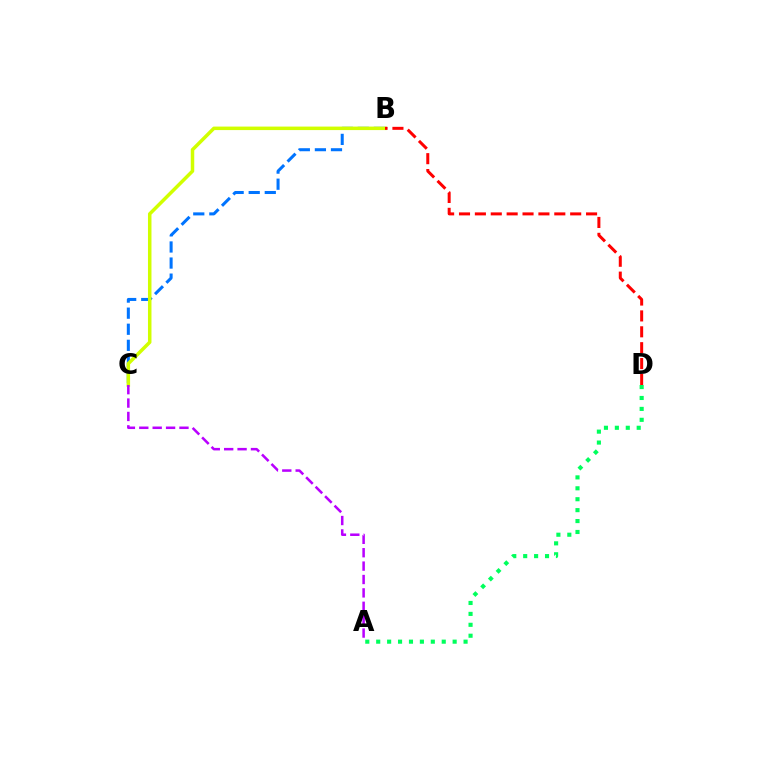{('B', 'C'): [{'color': '#0074ff', 'line_style': 'dashed', 'thickness': 2.18}, {'color': '#d1ff00', 'line_style': 'solid', 'thickness': 2.52}], ('A', 'C'): [{'color': '#b900ff', 'line_style': 'dashed', 'thickness': 1.82}], ('B', 'D'): [{'color': '#ff0000', 'line_style': 'dashed', 'thickness': 2.16}], ('A', 'D'): [{'color': '#00ff5c', 'line_style': 'dotted', 'thickness': 2.97}]}